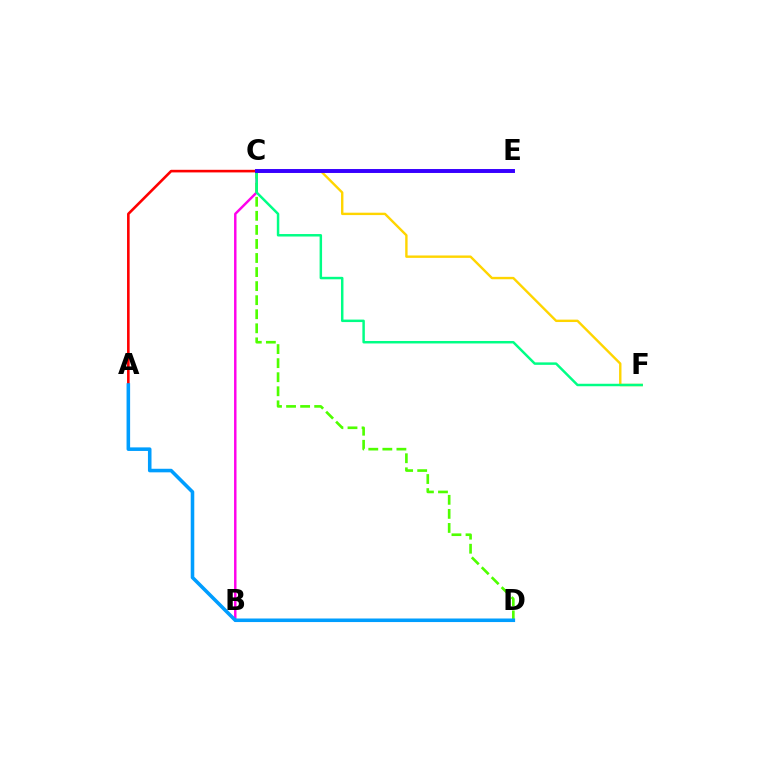{('B', 'C'): [{'color': '#ff00ed', 'line_style': 'solid', 'thickness': 1.76}], ('C', 'D'): [{'color': '#4fff00', 'line_style': 'dashed', 'thickness': 1.91}], ('C', 'F'): [{'color': '#ffd500', 'line_style': 'solid', 'thickness': 1.73}, {'color': '#00ff86', 'line_style': 'solid', 'thickness': 1.78}], ('A', 'C'): [{'color': '#ff0000', 'line_style': 'solid', 'thickness': 1.88}], ('C', 'E'): [{'color': '#3700ff', 'line_style': 'solid', 'thickness': 2.84}], ('A', 'D'): [{'color': '#009eff', 'line_style': 'solid', 'thickness': 2.57}]}